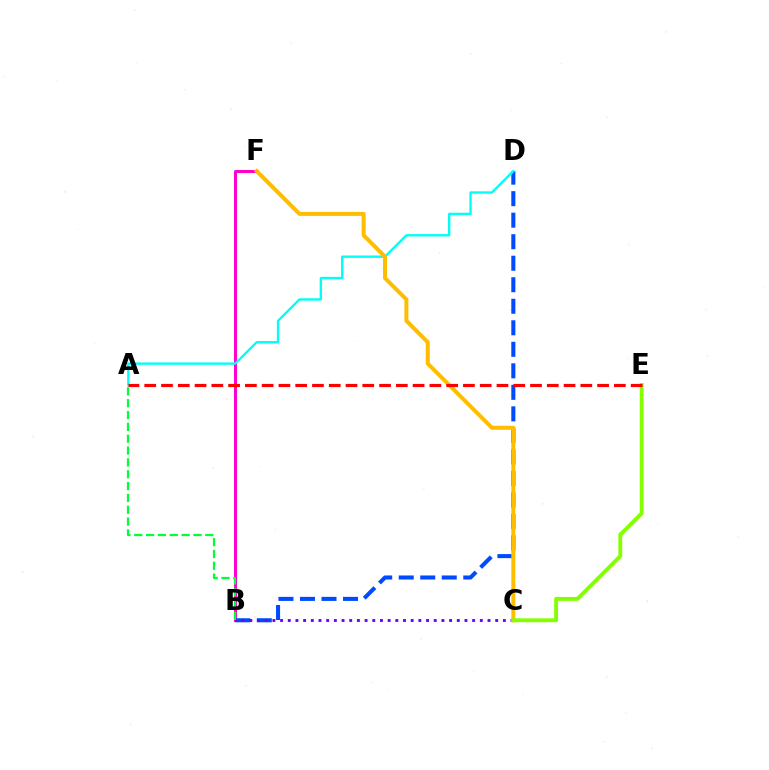{('B', 'F'): [{'color': '#ff00cf', 'line_style': 'solid', 'thickness': 2.17}], ('B', 'D'): [{'color': '#004bff', 'line_style': 'dashed', 'thickness': 2.92}], ('B', 'C'): [{'color': '#7200ff', 'line_style': 'dotted', 'thickness': 2.09}], ('A', 'D'): [{'color': '#00fff6', 'line_style': 'solid', 'thickness': 1.71}], ('C', 'F'): [{'color': '#ffbd00', 'line_style': 'solid', 'thickness': 2.87}], ('C', 'E'): [{'color': '#84ff00', 'line_style': 'solid', 'thickness': 2.79}], ('A', 'E'): [{'color': '#ff0000', 'line_style': 'dashed', 'thickness': 2.28}], ('A', 'B'): [{'color': '#00ff39', 'line_style': 'dashed', 'thickness': 1.61}]}